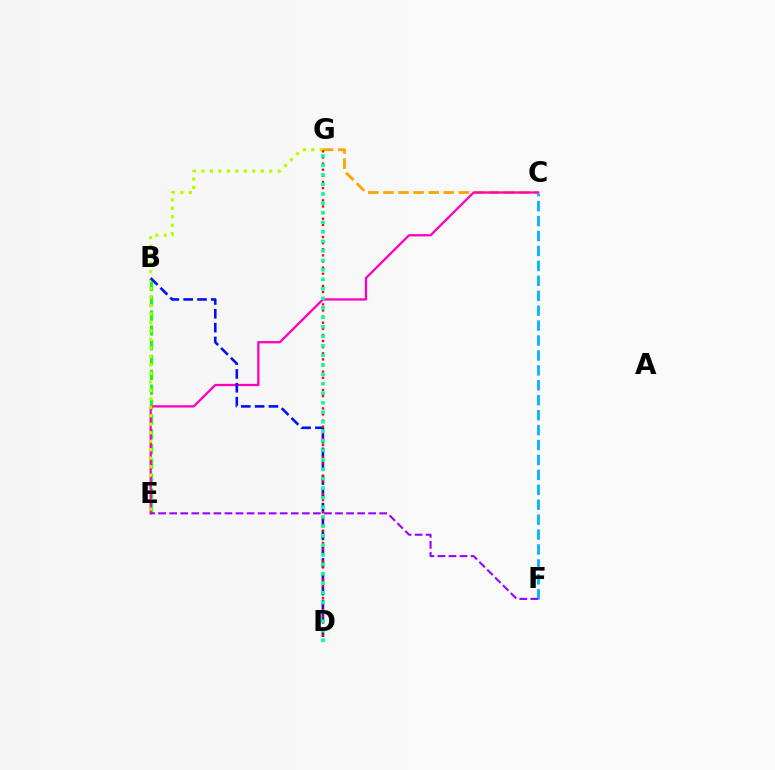{('B', 'E'): [{'color': '#08ff00', 'line_style': 'dashed', 'thickness': 2.01}], ('C', 'G'): [{'color': '#ffa500', 'line_style': 'dashed', 'thickness': 2.05}], ('C', 'E'): [{'color': '#ff00bd', 'line_style': 'solid', 'thickness': 1.65}], ('E', 'G'): [{'color': '#b3ff00', 'line_style': 'dotted', 'thickness': 2.3}], ('B', 'D'): [{'color': '#0010ff', 'line_style': 'dashed', 'thickness': 1.88}], ('C', 'F'): [{'color': '#00b5ff', 'line_style': 'dashed', 'thickness': 2.03}], ('D', 'G'): [{'color': '#ff0000', 'line_style': 'dotted', 'thickness': 1.66}, {'color': '#00ff9d', 'line_style': 'dotted', 'thickness': 2.58}], ('E', 'F'): [{'color': '#9b00ff', 'line_style': 'dashed', 'thickness': 1.5}]}